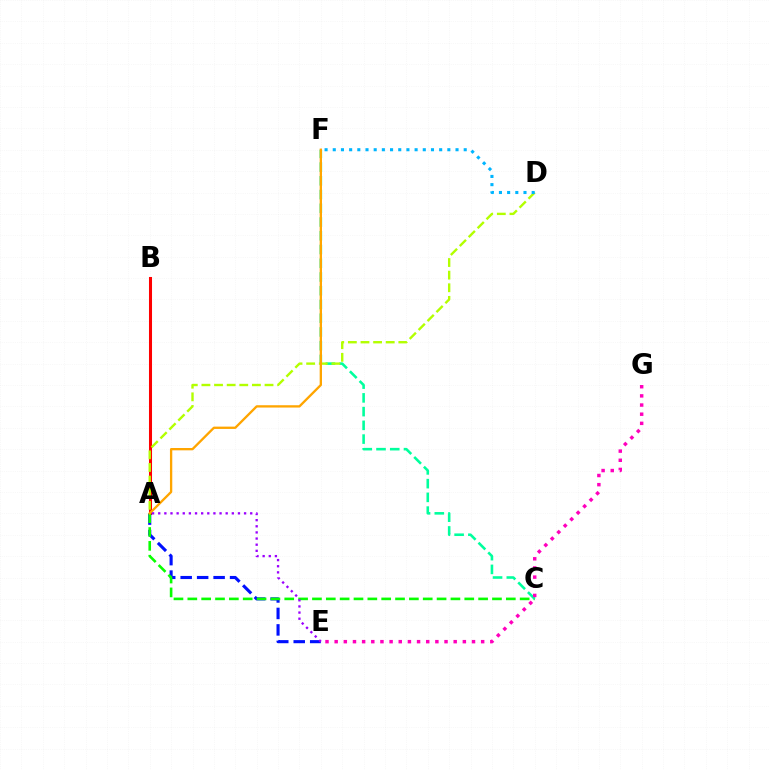{('A', 'B'): [{'color': '#ff0000', 'line_style': 'solid', 'thickness': 2.19}], ('A', 'E'): [{'color': '#0010ff', 'line_style': 'dashed', 'thickness': 2.24}, {'color': '#9b00ff', 'line_style': 'dotted', 'thickness': 1.67}], ('A', 'C'): [{'color': '#08ff00', 'line_style': 'dashed', 'thickness': 1.88}], ('C', 'F'): [{'color': '#00ff9d', 'line_style': 'dashed', 'thickness': 1.87}], ('A', 'D'): [{'color': '#b3ff00', 'line_style': 'dashed', 'thickness': 1.71}], ('D', 'F'): [{'color': '#00b5ff', 'line_style': 'dotted', 'thickness': 2.22}], ('A', 'F'): [{'color': '#ffa500', 'line_style': 'solid', 'thickness': 1.67}], ('E', 'G'): [{'color': '#ff00bd', 'line_style': 'dotted', 'thickness': 2.49}]}